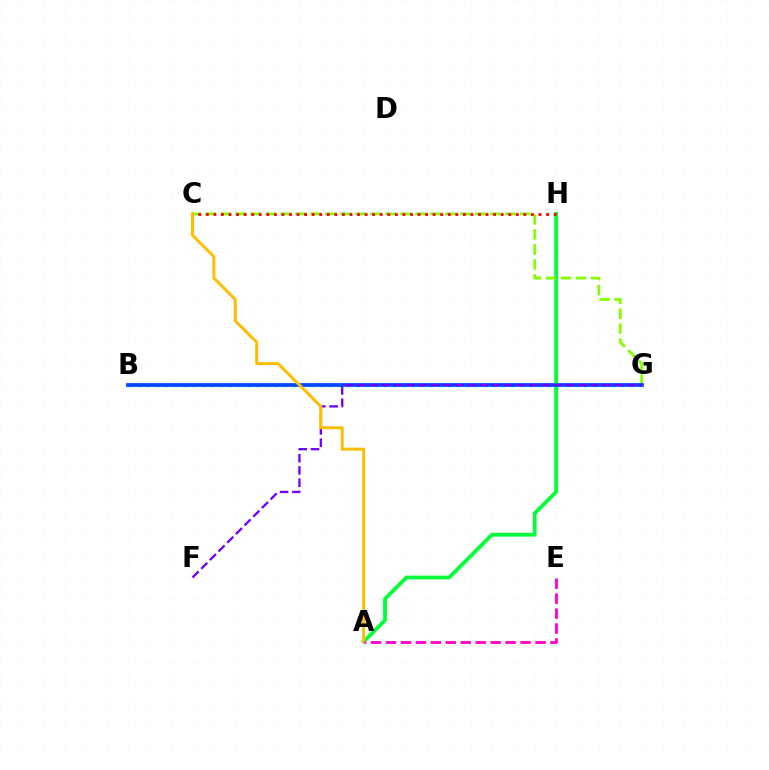{('B', 'G'): [{'color': '#00fff6', 'line_style': 'dotted', 'thickness': 2.48}, {'color': '#004bff', 'line_style': 'solid', 'thickness': 2.7}], ('A', 'H'): [{'color': '#00ff39', 'line_style': 'solid', 'thickness': 2.72}], ('C', 'G'): [{'color': '#84ff00', 'line_style': 'dashed', 'thickness': 2.04}], ('F', 'G'): [{'color': '#7200ff', 'line_style': 'dashed', 'thickness': 1.67}], ('A', 'C'): [{'color': '#ffbd00', 'line_style': 'solid', 'thickness': 2.14}], ('C', 'H'): [{'color': '#ff0000', 'line_style': 'dotted', 'thickness': 2.05}], ('A', 'E'): [{'color': '#ff00cf', 'line_style': 'dashed', 'thickness': 2.03}]}